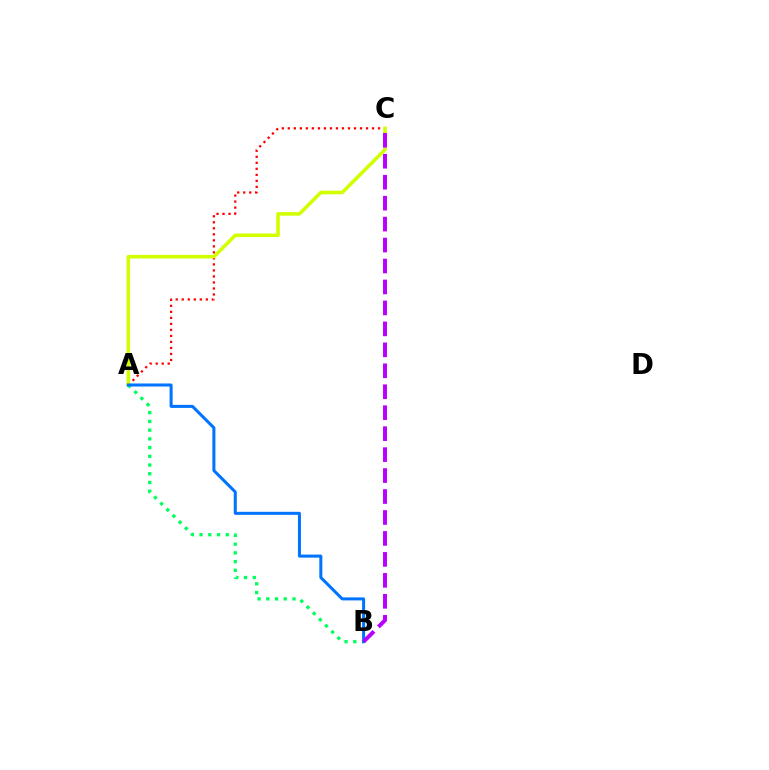{('A', 'C'): [{'color': '#ff0000', 'line_style': 'dotted', 'thickness': 1.63}, {'color': '#d1ff00', 'line_style': 'solid', 'thickness': 2.57}], ('A', 'B'): [{'color': '#00ff5c', 'line_style': 'dotted', 'thickness': 2.37}, {'color': '#0074ff', 'line_style': 'solid', 'thickness': 2.18}], ('B', 'C'): [{'color': '#b900ff', 'line_style': 'dashed', 'thickness': 2.85}]}